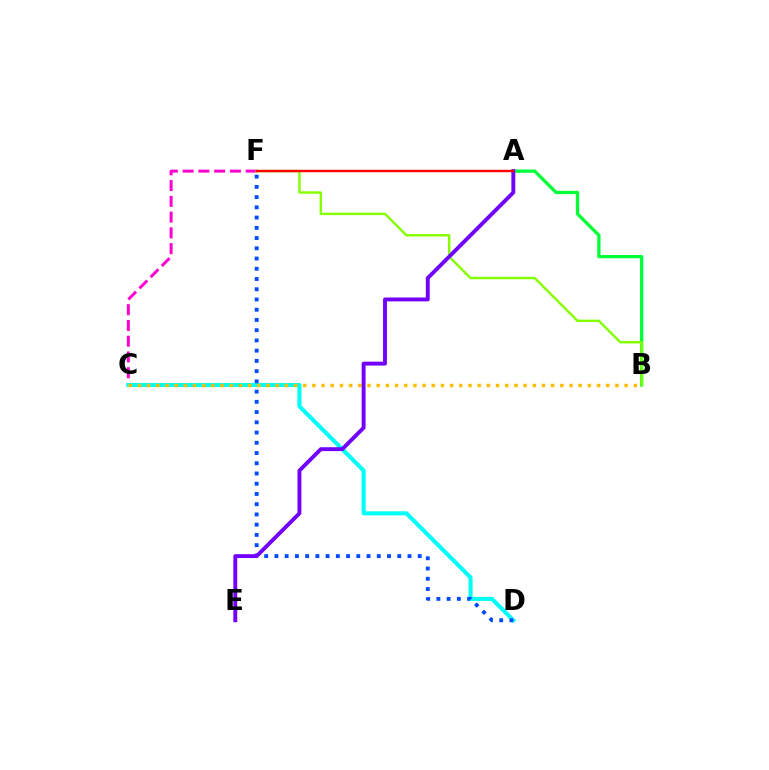{('C', 'F'): [{'color': '#ff00cf', 'line_style': 'dashed', 'thickness': 2.14}], ('C', 'D'): [{'color': '#00fff6', 'line_style': 'solid', 'thickness': 2.93}], ('B', 'C'): [{'color': '#ffbd00', 'line_style': 'dotted', 'thickness': 2.5}], ('A', 'B'): [{'color': '#00ff39', 'line_style': 'solid', 'thickness': 2.37}], ('B', 'F'): [{'color': '#84ff00', 'line_style': 'solid', 'thickness': 1.74}], ('D', 'F'): [{'color': '#004bff', 'line_style': 'dotted', 'thickness': 2.78}], ('A', 'E'): [{'color': '#7200ff', 'line_style': 'solid', 'thickness': 2.8}], ('A', 'F'): [{'color': '#ff0000', 'line_style': 'solid', 'thickness': 1.74}]}